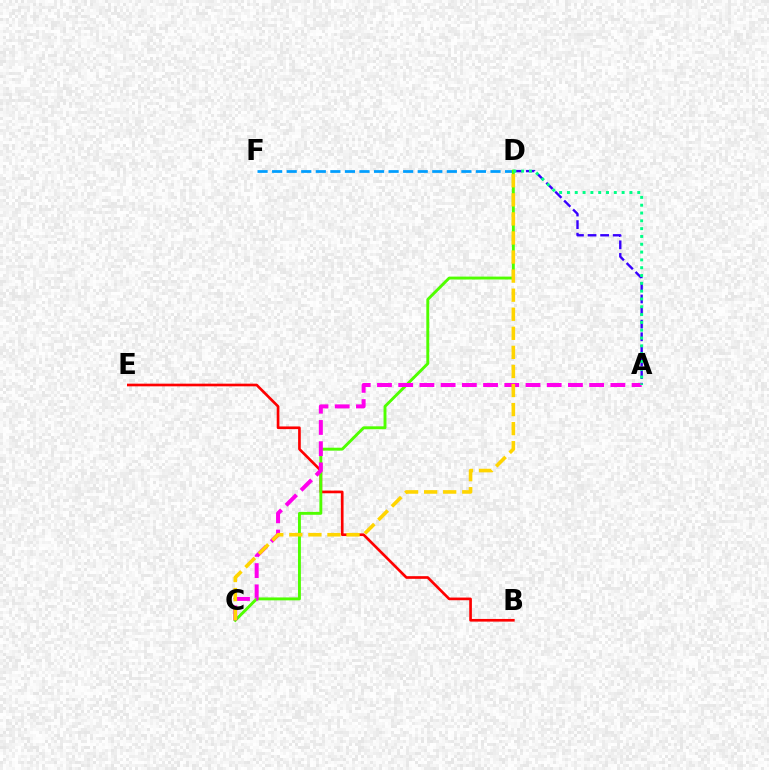{('D', 'F'): [{'color': '#009eff', 'line_style': 'dashed', 'thickness': 1.98}], ('A', 'D'): [{'color': '#3700ff', 'line_style': 'dashed', 'thickness': 1.71}, {'color': '#00ff86', 'line_style': 'dotted', 'thickness': 2.12}], ('B', 'E'): [{'color': '#ff0000', 'line_style': 'solid', 'thickness': 1.92}], ('C', 'D'): [{'color': '#4fff00', 'line_style': 'solid', 'thickness': 2.09}, {'color': '#ffd500', 'line_style': 'dashed', 'thickness': 2.59}], ('A', 'C'): [{'color': '#ff00ed', 'line_style': 'dashed', 'thickness': 2.88}]}